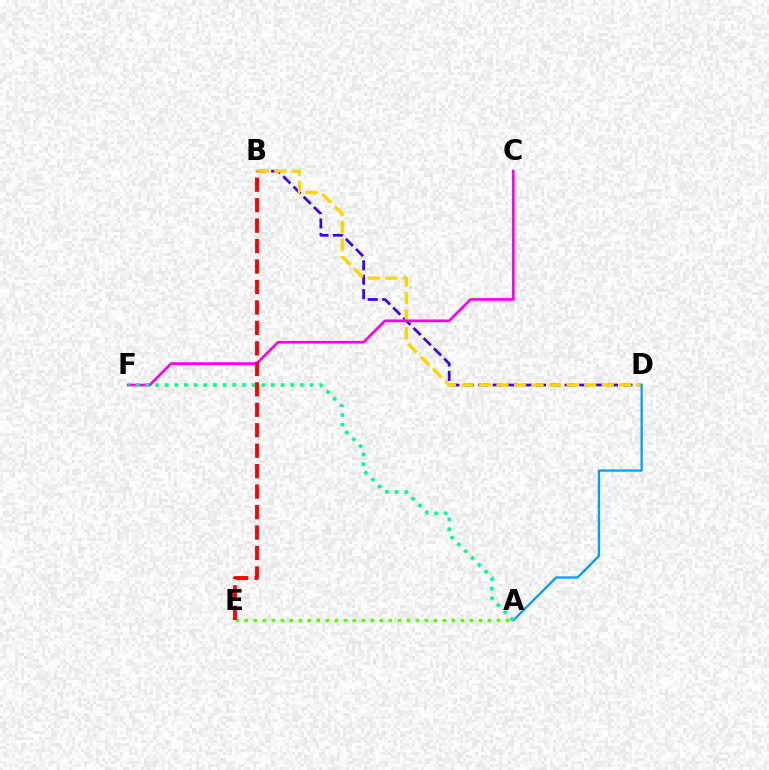{('B', 'D'): [{'color': '#3700ff', 'line_style': 'dashed', 'thickness': 1.96}, {'color': '#ffd500', 'line_style': 'dashed', 'thickness': 2.38}], ('A', 'D'): [{'color': '#009eff', 'line_style': 'solid', 'thickness': 1.66}], ('C', 'F'): [{'color': '#ff00ed', 'line_style': 'solid', 'thickness': 1.94}], ('A', 'F'): [{'color': '#00ff86', 'line_style': 'dotted', 'thickness': 2.62}], ('A', 'E'): [{'color': '#4fff00', 'line_style': 'dotted', 'thickness': 2.45}], ('B', 'E'): [{'color': '#ff0000', 'line_style': 'dashed', 'thickness': 2.78}]}